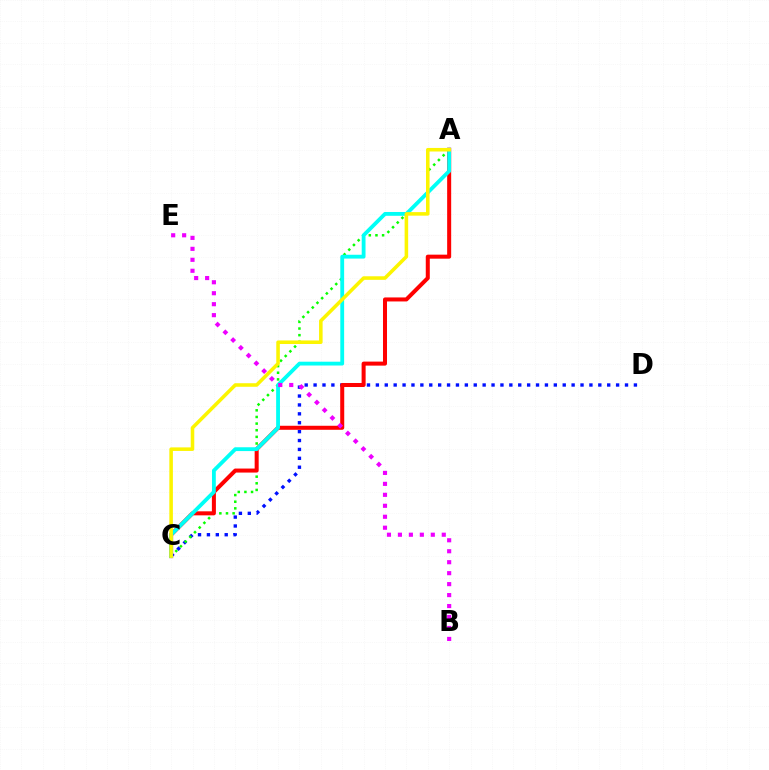{('C', 'D'): [{'color': '#0010ff', 'line_style': 'dotted', 'thickness': 2.42}], ('A', 'C'): [{'color': '#08ff00', 'line_style': 'dotted', 'thickness': 1.8}, {'color': '#ff0000', 'line_style': 'solid', 'thickness': 2.89}, {'color': '#00fff6', 'line_style': 'solid', 'thickness': 2.75}, {'color': '#fcf500', 'line_style': 'solid', 'thickness': 2.56}], ('B', 'E'): [{'color': '#ee00ff', 'line_style': 'dotted', 'thickness': 2.98}]}